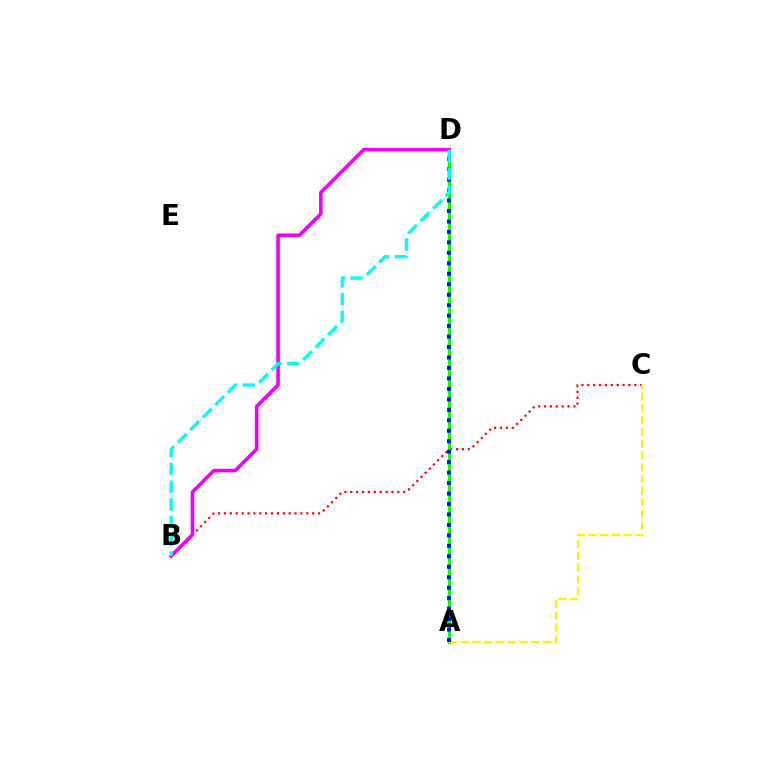{('B', 'C'): [{'color': '#ff0000', 'line_style': 'dotted', 'thickness': 1.6}], ('A', 'D'): [{'color': '#08ff00', 'line_style': 'solid', 'thickness': 2.27}, {'color': '#0010ff', 'line_style': 'dotted', 'thickness': 2.84}], ('A', 'C'): [{'color': '#fcf500', 'line_style': 'dashed', 'thickness': 1.59}], ('B', 'D'): [{'color': '#ee00ff', 'line_style': 'solid', 'thickness': 2.58}, {'color': '#00fff6', 'line_style': 'dashed', 'thickness': 2.41}]}